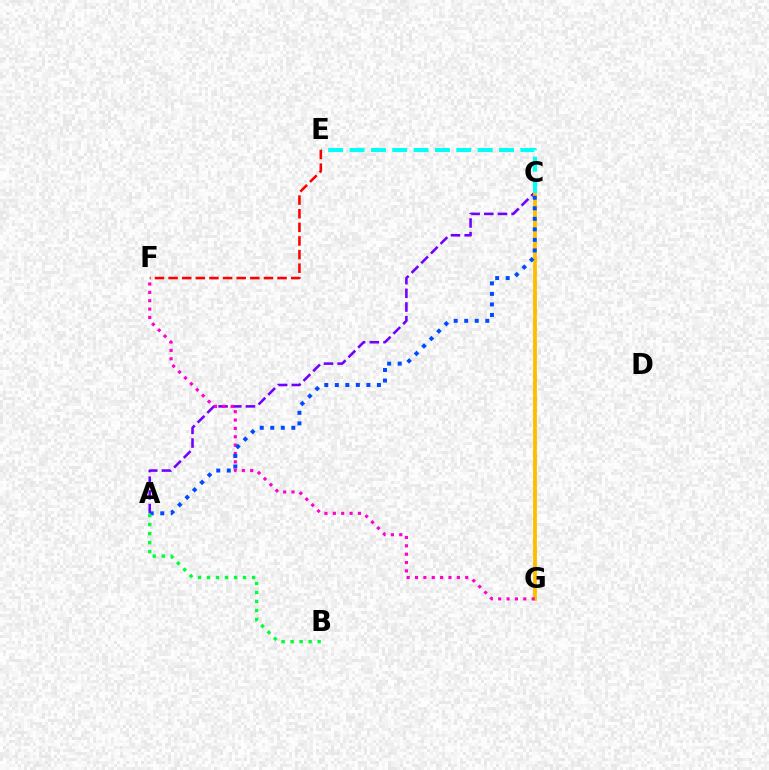{('A', 'C'): [{'color': '#7200ff', 'line_style': 'dashed', 'thickness': 1.86}, {'color': '#004bff', 'line_style': 'dotted', 'thickness': 2.86}], ('C', 'G'): [{'color': '#84ff00', 'line_style': 'dashed', 'thickness': 1.68}, {'color': '#ffbd00', 'line_style': 'solid', 'thickness': 2.72}], ('F', 'G'): [{'color': '#ff00cf', 'line_style': 'dotted', 'thickness': 2.27}], ('C', 'E'): [{'color': '#00fff6', 'line_style': 'dashed', 'thickness': 2.9}], ('E', 'F'): [{'color': '#ff0000', 'line_style': 'dashed', 'thickness': 1.85}], ('A', 'B'): [{'color': '#00ff39', 'line_style': 'dotted', 'thickness': 2.45}]}